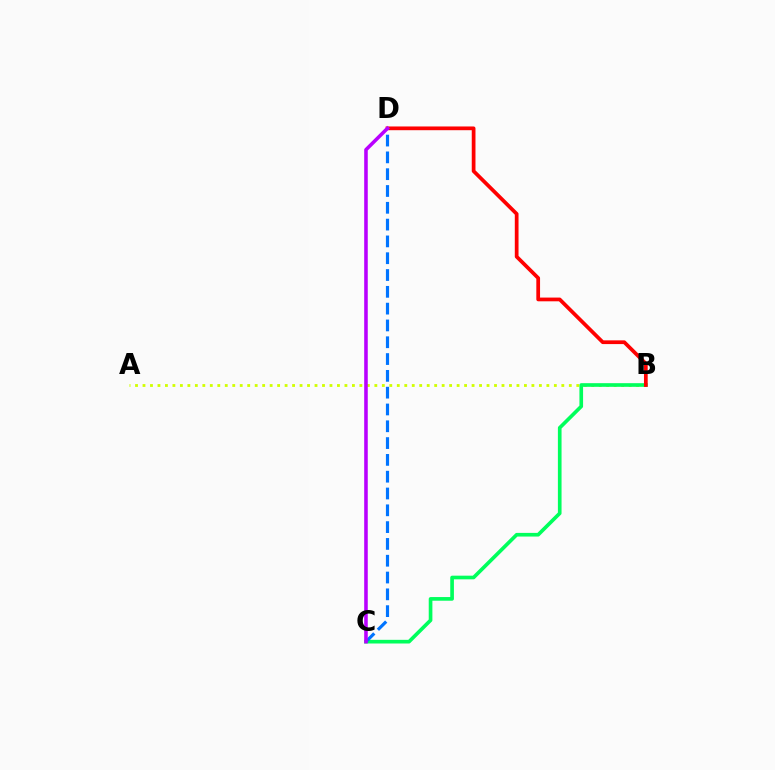{('A', 'B'): [{'color': '#d1ff00', 'line_style': 'dotted', 'thickness': 2.03}], ('B', 'C'): [{'color': '#00ff5c', 'line_style': 'solid', 'thickness': 2.64}], ('B', 'D'): [{'color': '#ff0000', 'line_style': 'solid', 'thickness': 2.69}], ('C', 'D'): [{'color': '#0074ff', 'line_style': 'dashed', 'thickness': 2.28}, {'color': '#b900ff', 'line_style': 'solid', 'thickness': 2.57}]}